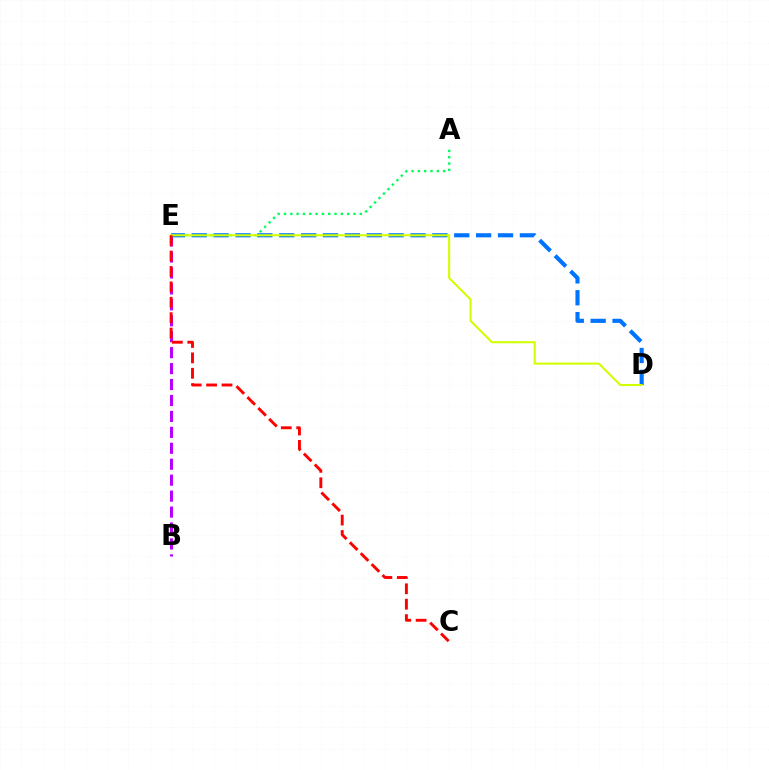{('A', 'E'): [{'color': '#00ff5c', 'line_style': 'dotted', 'thickness': 1.72}], ('B', 'E'): [{'color': '#b900ff', 'line_style': 'dashed', 'thickness': 2.17}], ('D', 'E'): [{'color': '#0074ff', 'line_style': 'dashed', 'thickness': 2.97}, {'color': '#d1ff00', 'line_style': 'solid', 'thickness': 1.5}], ('C', 'E'): [{'color': '#ff0000', 'line_style': 'dashed', 'thickness': 2.09}]}